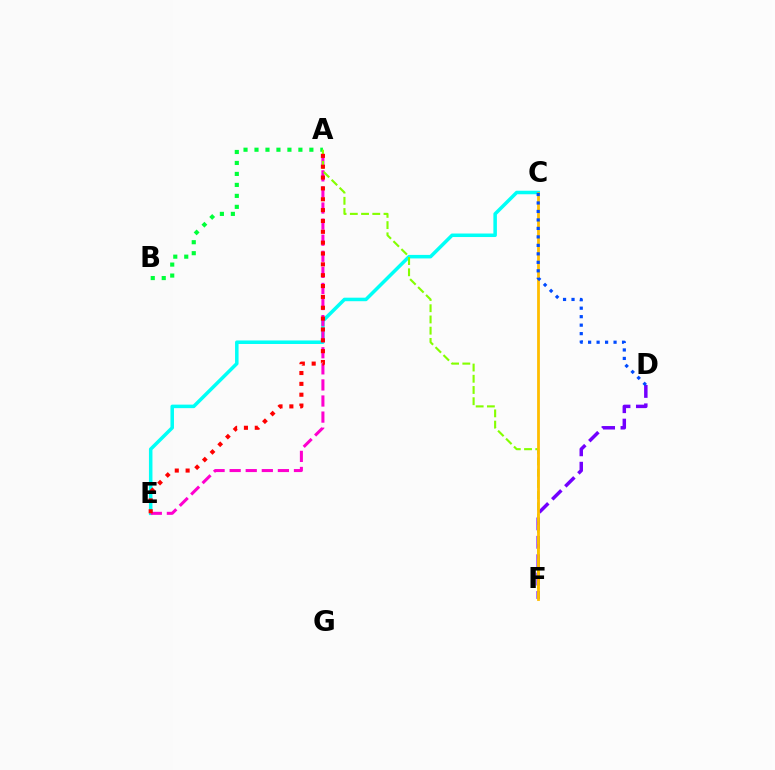{('D', 'F'): [{'color': '#7200ff', 'line_style': 'dashed', 'thickness': 2.5}], ('C', 'E'): [{'color': '#00fff6', 'line_style': 'solid', 'thickness': 2.53}], ('A', 'E'): [{'color': '#ff00cf', 'line_style': 'dashed', 'thickness': 2.18}, {'color': '#ff0000', 'line_style': 'dotted', 'thickness': 2.95}], ('A', 'B'): [{'color': '#00ff39', 'line_style': 'dotted', 'thickness': 2.98}], ('A', 'F'): [{'color': '#84ff00', 'line_style': 'dashed', 'thickness': 1.52}], ('C', 'F'): [{'color': '#ffbd00', 'line_style': 'solid', 'thickness': 2.0}], ('C', 'D'): [{'color': '#004bff', 'line_style': 'dotted', 'thickness': 2.3}]}